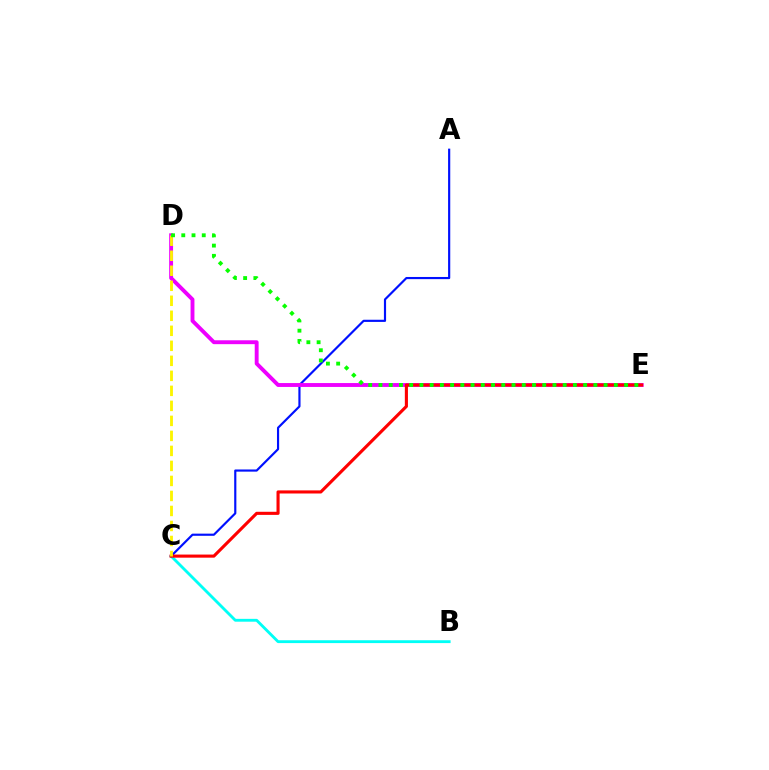{('B', 'C'): [{'color': '#00fff6', 'line_style': 'solid', 'thickness': 2.05}], ('A', 'C'): [{'color': '#0010ff', 'line_style': 'solid', 'thickness': 1.56}], ('D', 'E'): [{'color': '#ee00ff', 'line_style': 'solid', 'thickness': 2.8}, {'color': '#08ff00', 'line_style': 'dotted', 'thickness': 2.78}], ('C', 'E'): [{'color': '#ff0000', 'line_style': 'solid', 'thickness': 2.23}], ('C', 'D'): [{'color': '#fcf500', 'line_style': 'dashed', 'thickness': 2.04}]}